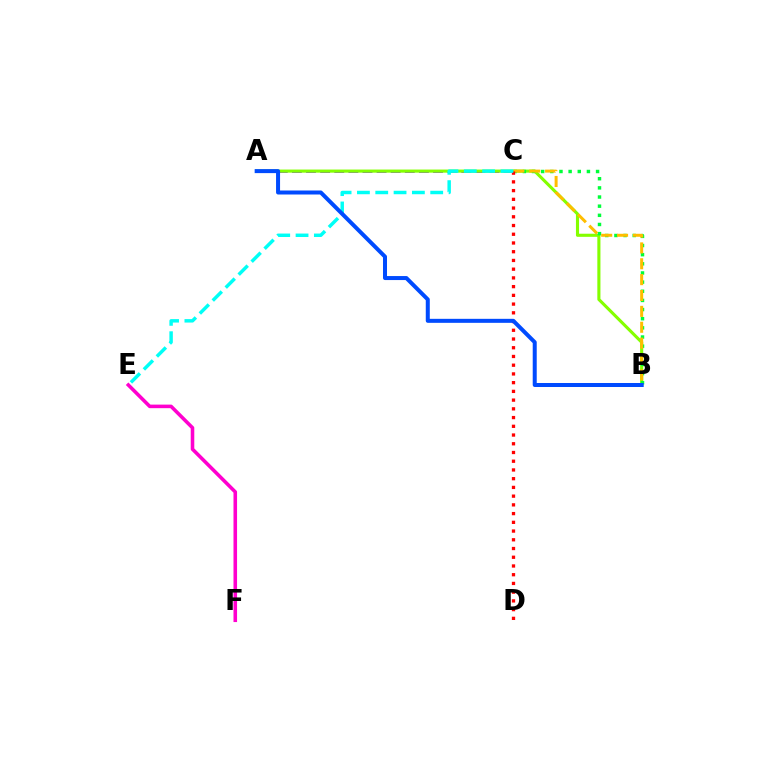{('A', 'C'): [{'color': '#7200ff', 'line_style': 'dashed', 'thickness': 1.92}], ('A', 'B'): [{'color': '#84ff00', 'line_style': 'solid', 'thickness': 2.24}, {'color': '#004bff', 'line_style': 'solid', 'thickness': 2.89}], ('E', 'F'): [{'color': '#ff00cf', 'line_style': 'solid', 'thickness': 2.57}], ('B', 'C'): [{'color': '#00ff39', 'line_style': 'dotted', 'thickness': 2.49}, {'color': '#ffbd00', 'line_style': 'dashed', 'thickness': 2.16}], ('C', 'D'): [{'color': '#ff0000', 'line_style': 'dotted', 'thickness': 2.37}], ('C', 'E'): [{'color': '#00fff6', 'line_style': 'dashed', 'thickness': 2.49}]}